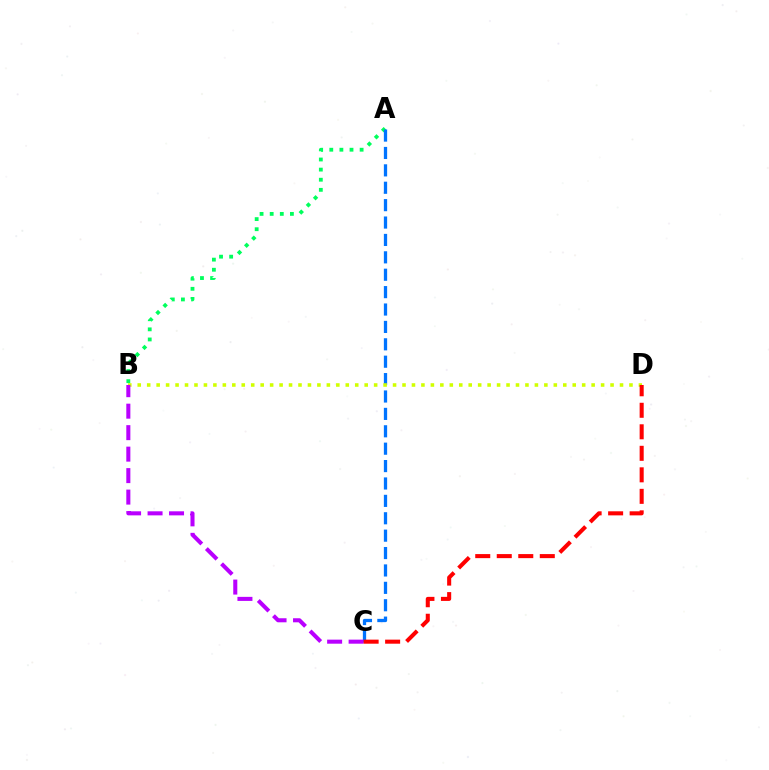{('A', 'B'): [{'color': '#00ff5c', 'line_style': 'dotted', 'thickness': 2.75}], ('A', 'C'): [{'color': '#0074ff', 'line_style': 'dashed', 'thickness': 2.36}], ('B', 'D'): [{'color': '#d1ff00', 'line_style': 'dotted', 'thickness': 2.57}], ('B', 'C'): [{'color': '#b900ff', 'line_style': 'dashed', 'thickness': 2.92}], ('C', 'D'): [{'color': '#ff0000', 'line_style': 'dashed', 'thickness': 2.92}]}